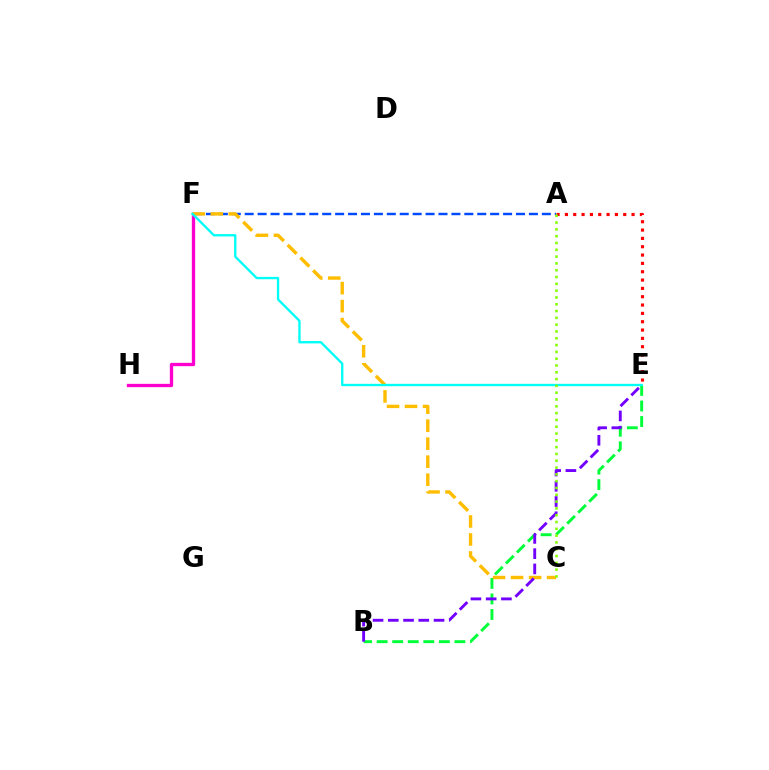{('F', 'H'): [{'color': '#ff00cf', 'line_style': 'solid', 'thickness': 2.39}], ('A', 'F'): [{'color': '#004bff', 'line_style': 'dashed', 'thickness': 1.76}], ('B', 'E'): [{'color': '#00ff39', 'line_style': 'dashed', 'thickness': 2.11}, {'color': '#7200ff', 'line_style': 'dashed', 'thickness': 2.07}], ('C', 'F'): [{'color': '#ffbd00', 'line_style': 'dashed', 'thickness': 2.45}], ('A', 'E'): [{'color': '#ff0000', 'line_style': 'dotted', 'thickness': 2.26}], ('E', 'F'): [{'color': '#00fff6', 'line_style': 'solid', 'thickness': 1.68}], ('A', 'C'): [{'color': '#84ff00', 'line_style': 'dotted', 'thickness': 1.85}]}